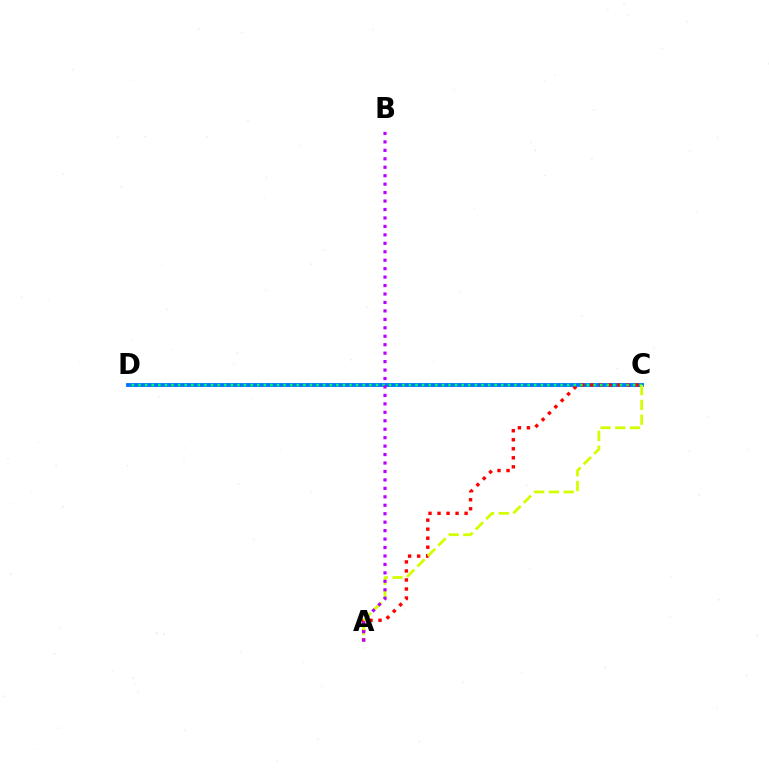{('C', 'D'): [{'color': '#0074ff', 'line_style': 'solid', 'thickness': 2.77}, {'color': '#00ff5c', 'line_style': 'dotted', 'thickness': 1.79}], ('A', 'C'): [{'color': '#ff0000', 'line_style': 'dotted', 'thickness': 2.45}, {'color': '#d1ff00', 'line_style': 'dashed', 'thickness': 2.0}], ('A', 'B'): [{'color': '#b900ff', 'line_style': 'dotted', 'thickness': 2.3}]}